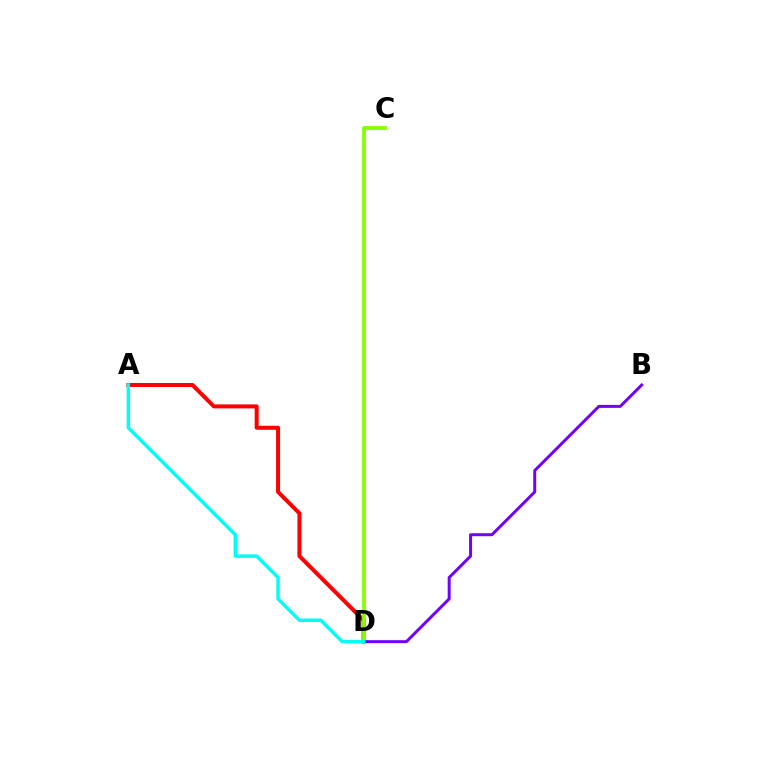{('A', 'D'): [{'color': '#ff0000', 'line_style': 'solid', 'thickness': 2.89}, {'color': '#00fff6', 'line_style': 'solid', 'thickness': 2.49}], ('C', 'D'): [{'color': '#84ff00', 'line_style': 'solid', 'thickness': 2.72}], ('B', 'D'): [{'color': '#7200ff', 'line_style': 'solid', 'thickness': 2.14}]}